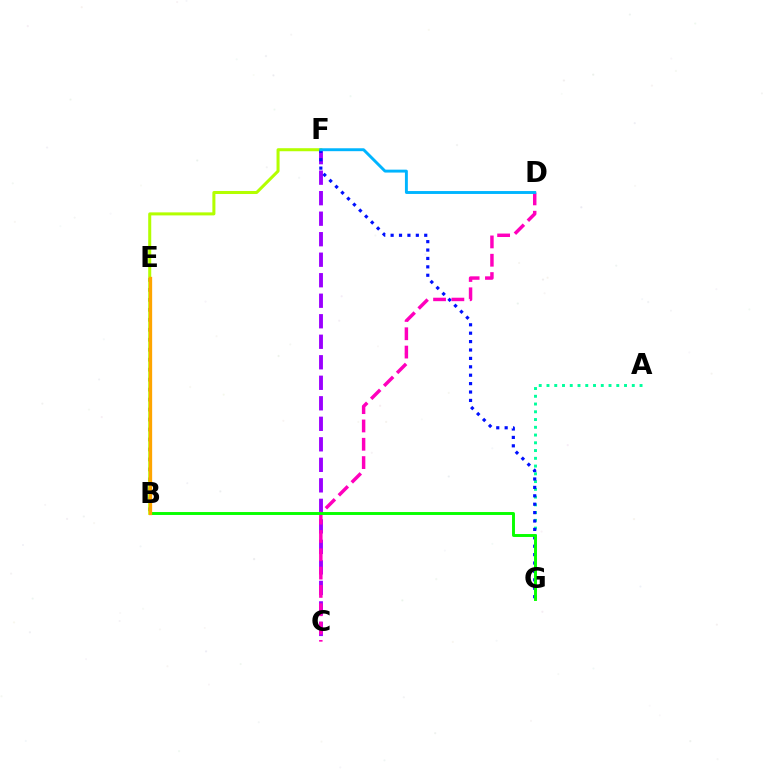{('A', 'G'): [{'color': '#00ff9d', 'line_style': 'dotted', 'thickness': 2.11}], ('C', 'F'): [{'color': '#9b00ff', 'line_style': 'dashed', 'thickness': 2.79}], ('B', 'E'): [{'color': '#ff0000', 'line_style': 'dotted', 'thickness': 2.71}, {'color': '#ffa500', 'line_style': 'solid', 'thickness': 2.38}], ('B', 'F'): [{'color': '#b3ff00', 'line_style': 'solid', 'thickness': 2.18}], ('F', 'G'): [{'color': '#0010ff', 'line_style': 'dotted', 'thickness': 2.28}], ('C', 'D'): [{'color': '#ff00bd', 'line_style': 'dashed', 'thickness': 2.49}], ('D', 'F'): [{'color': '#00b5ff', 'line_style': 'solid', 'thickness': 2.1}], ('B', 'G'): [{'color': '#08ff00', 'line_style': 'solid', 'thickness': 2.11}]}